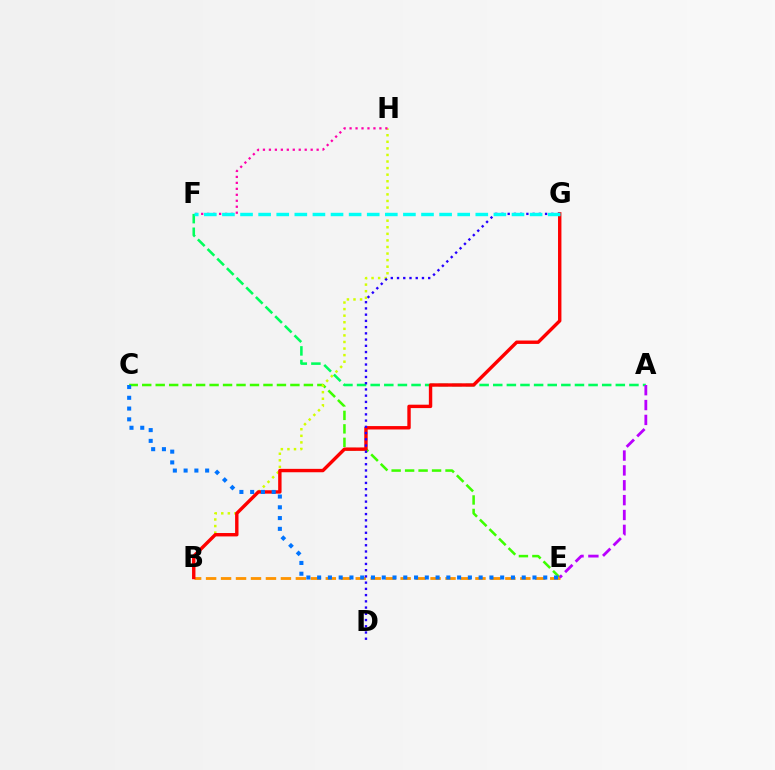{('C', 'E'): [{'color': '#3dff00', 'line_style': 'dashed', 'thickness': 1.83}, {'color': '#0074ff', 'line_style': 'dotted', 'thickness': 2.93}], ('B', 'H'): [{'color': '#d1ff00', 'line_style': 'dotted', 'thickness': 1.79}], ('A', 'F'): [{'color': '#00ff5c', 'line_style': 'dashed', 'thickness': 1.85}], ('B', 'E'): [{'color': '#ff9400', 'line_style': 'dashed', 'thickness': 2.03}], ('F', 'H'): [{'color': '#ff00ac', 'line_style': 'dotted', 'thickness': 1.62}], ('B', 'G'): [{'color': '#ff0000', 'line_style': 'solid', 'thickness': 2.45}], ('A', 'E'): [{'color': '#b900ff', 'line_style': 'dashed', 'thickness': 2.02}], ('D', 'G'): [{'color': '#2500ff', 'line_style': 'dotted', 'thickness': 1.69}], ('F', 'G'): [{'color': '#00fff6', 'line_style': 'dashed', 'thickness': 2.46}]}